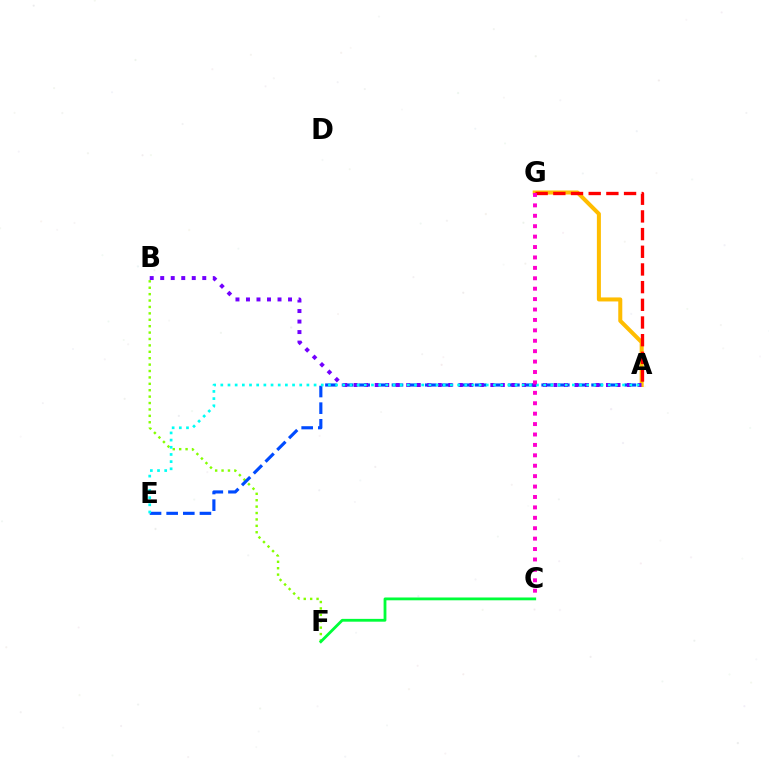{('B', 'F'): [{'color': '#84ff00', 'line_style': 'dotted', 'thickness': 1.74}], ('A', 'E'): [{'color': '#004bff', 'line_style': 'dashed', 'thickness': 2.26}, {'color': '#00fff6', 'line_style': 'dotted', 'thickness': 1.95}], ('A', 'G'): [{'color': '#ffbd00', 'line_style': 'solid', 'thickness': 2.9}, {'color': '#ff0000', 'line_style': 'dashed', 'thickness': 2.4}], ('C', 'F'): [{'color': '#00ff39', 'line_style': 'solid', 'thickness': 2.02}], ('A', 'B'): [{'color': '#7200ff', 'line_style': 'dotted', 'thickness': 2.86}], ('C', 'G'): [{'color': '#ff00cf', 'line_style': 'dotted', 'thickness': 2.83}]}